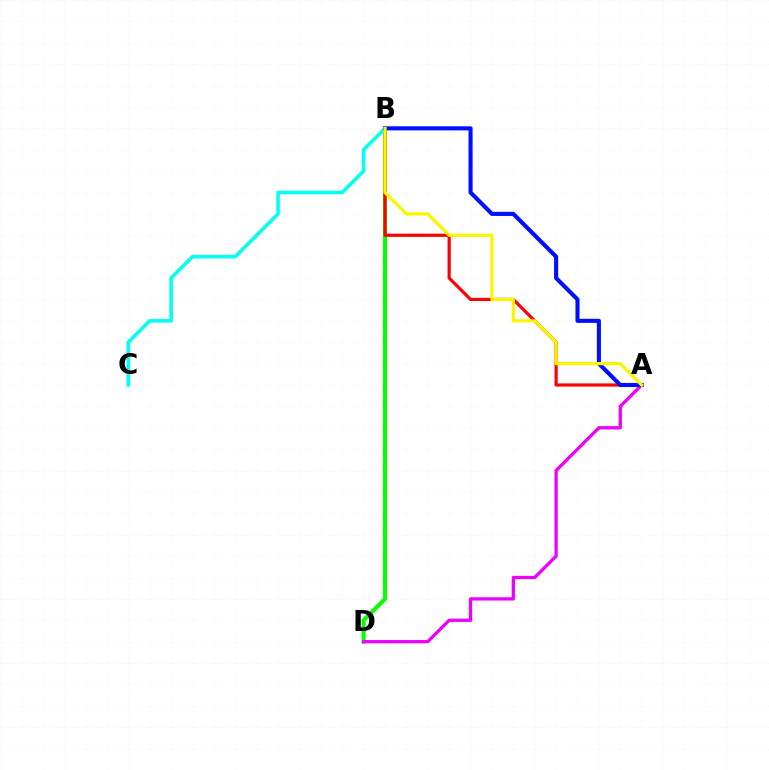{('B', 'D'): [{'color': '#08ff00', 'line_style': 'solid', 'thickness': 2.94}], ('A', 'B'): [{'color': '#ff0000', 'line_style': 'solid', 'thickness': 2.29}, {'color': '#0010ff', 'line_style': 'solid', 'thickness': 2.95}, {'color': '#fcf500', 'line_style': 'solid', 'thickness': 2.33}], ('A', 'D'): [{'color': '#ee00ff', 'line_style': 'solid', 'thickness': 2.36}], ('B', 'C'): [{'color': '#00fff6', 'line_style': 'solid', 'thickness': 2.55}]}